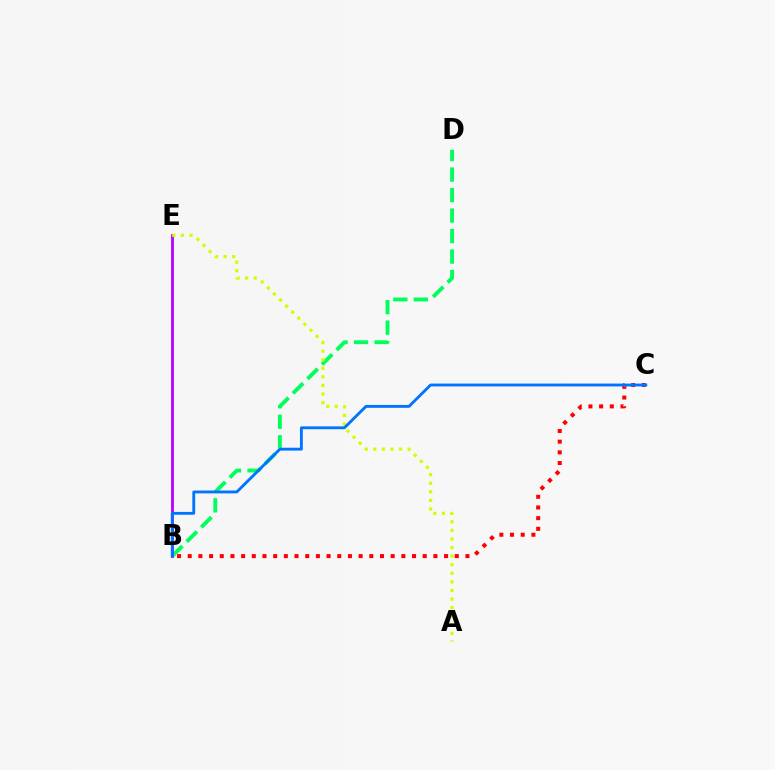{('B', 'D'): [{'color': '#00ff5c', 'line_style': 'dashed', 'thickness': 2.79}], ('B', 'E'): [{'color': '#b900ff', 'line_style': 'solid', 'thickness': 2.01}], ('B', 'C'): [{'color': '#ff0000', 'line_style': 'dotted', 'thickness': 2.9}, {'color': '#0074ff', 'line_style': 'solid', 'thickness': 2.06}], ('A', 'E'): [{'color': '#d1ff00', 'line_style': 'dotted', 'thickness': 2.33}]}